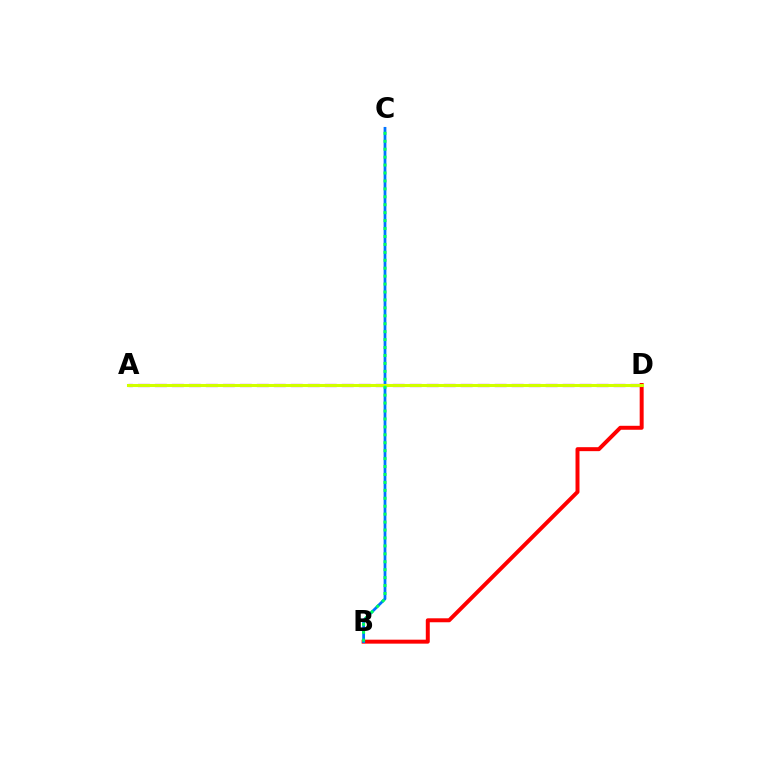{('A', 'D'): [{'color': '#b900ff', 'line_style': 'dashed', 'thickness': 2.31}, {'color': '#d1ff00', 'line_style': 'solid', 'thickness': 2.21}], ('B', 'D'): [{'color': '#ff0000', 'line_style': 'solid', 'thickness': 2.85}], ('B', 'C'): [{'color': '#0074ff', 'line_style': 'solid', 'thickness': 1.99}, {'color': '#00ff5c', 'line_style': 'dotted', 'thickness': 2.16}]}